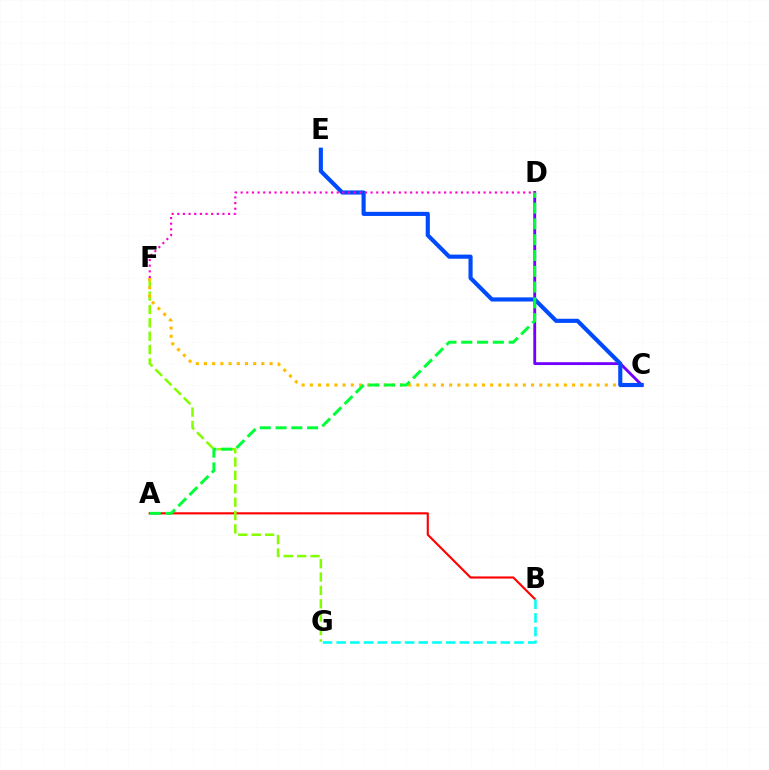{('A', 'B'): [{'color': '#ff0000', 'line_style': 'solid', 'thickness': 1.54}], ('F', 'G'): [{'color': '#84ff00', 'line_style': 'dashed', 'thickness': 1.82}], ('B', 'G'): [{'color': '#00fff6', 'line_style': 'dashed', 'thickness': 1.86}], ('C', 'D'): [{'color': '#7200ff', 'line_style': 'solid', 'thickness': 2.05}], ('C', 'F'): [{'color': '#ffbd00', 'line_style': 'dotted', 'thickness': 2.23}], ('C', 'E'): [{'color': '#004bff', 'line_style': 'solid', 'thickness': 2.98}], ('A', 'D'): [{'color': '#00ff39', 'line_style': 'dashed', 'thickness': 2.15}], ('D', 'F'): [{'color': '#ff00cf', 'line_style': 'dotted', 'thickness': 1.54}]}